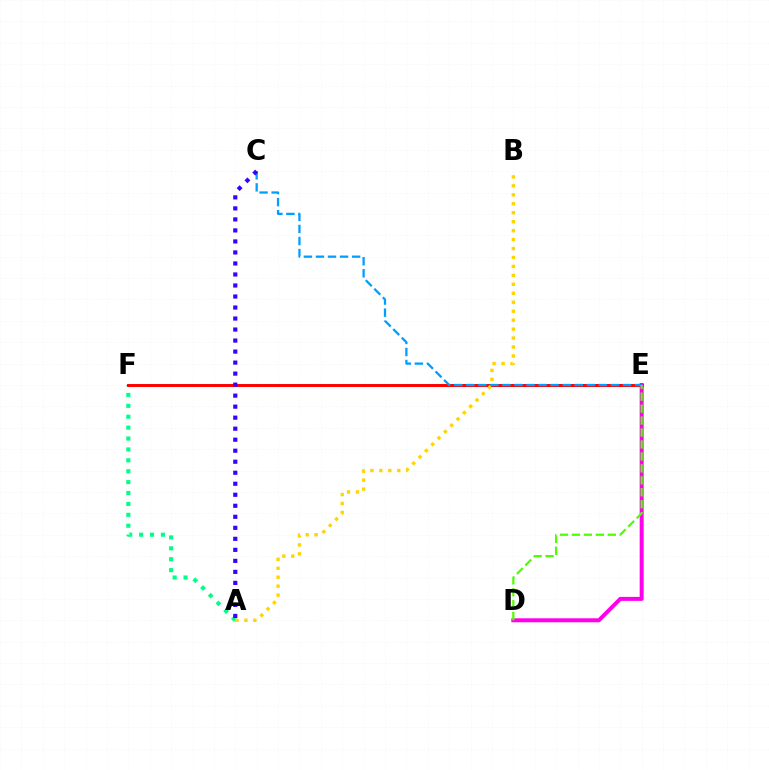{('A', 'F'): [{'color': '#00ff86', 'line_style': 'dotted', 'thickness': 2.96}], ('E', 'F'): [{'color': '#ff0000', 'line_style': 'solid', 'thickness': 2.12}], ('A', 'B'): [{'color': '#ffd500', 'line_style': 'dotted', 'thickness': 2.43}], ('D', 'E'): [{'color': '#ff00ed', 'line_style': 'solid', 'thickness': 2.87}, {'color': '#4fff00', 'line_style': 'dashed', 'thickness': 1.62}], ('C', 'E'): [{'color': '#009eff', 'line_style': 'dashed', 'thickness': 1.64}], ('A', 'C'): [{'color': '#3700ff', 'line_style': 'dotted', 'thickness': 2.99}]}